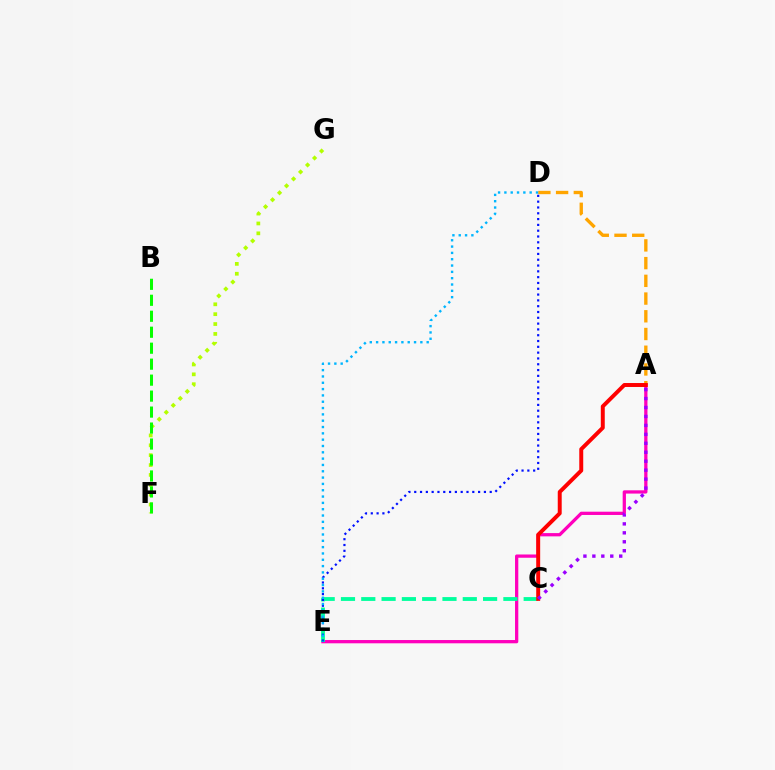{('A', 'E'): [{'color': '#ff00bd', 'line_style': 'solid', 'thickness': 2.35}], ('C', 'E'): [{'color': '#00ff9d', 'line_style': 'dashed', 'thickness': 2.76}], ('A', 'D'): [{'color': '#ffa500', 'line_style': 'dashed', 'thickness': 2.41}], ('F', 'G'): [{'color': '#b3ff00', 'line_style': 'dotted', 'thickness': 2.68}], ('B', 'F'): [{'color': '#08ff00', 'line_style': 'dashed', 'thickness': 2.17}], ('A', 'C'): [{'color': '#ff0000', 'line_style': 'solid', 'thickness': 2.85}, {'color': '#9b00ff', 'line_style': 'dotted', 'thickness': 2.43}], ('D', 'E'): [{'color': '#0010ff', 'line_style': 'dotted', 'thickness': 1.58}, {'color': '#00b5ff', 'line_style': 'dotted', 'thickness': 1.72}]}